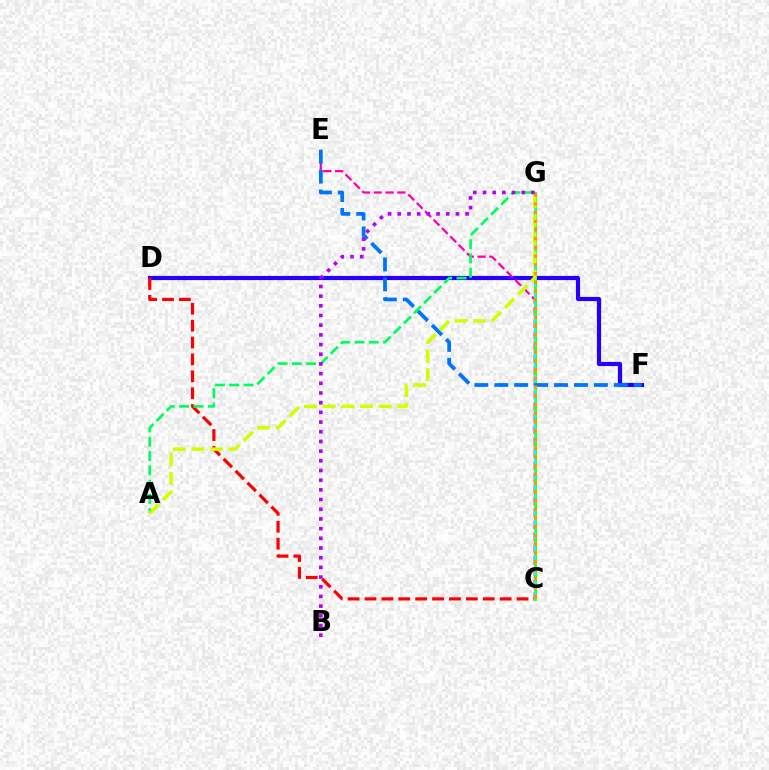{('D', 'F'): [{'color': '#2500ff', 'line_style': 'solid', 'thickness': 3.0}], ('C', 'E'): [{'color': '#ff00ac', 'line_style': 'dashed', 'thickness': 1.61}], ('C', 'D'): [{'color': '#ff0000', 'line_style': 'dashed', 'thickness': 2.3}], ('C', 'G'): [{'color': '#3dff00', 'line_style': 'solid', 'thickness': 2.16}, {'color': '#00fff6', 'line_style': 'dashed', 'thickness': 1.63}, {'color': '#ff9400', 'line_style': 'dotted', 'thickness': 2.37}], ('E', 'F'): [{'color': '#0074ff', 'line_style': 'dashed', 'thickness': 2.71}], ('A', 'G'): [{'color': '#00ff5c', 'line_style': 'dashed', 'thickness': 1.94}, {'color': '#d1ff00', 'line_style': 'dashed', 'thickness': 2.53}], ('B', 'G'): [{'color': '#b900ff', 'line_style': 'dotted', 'thickness': 2.63}]}